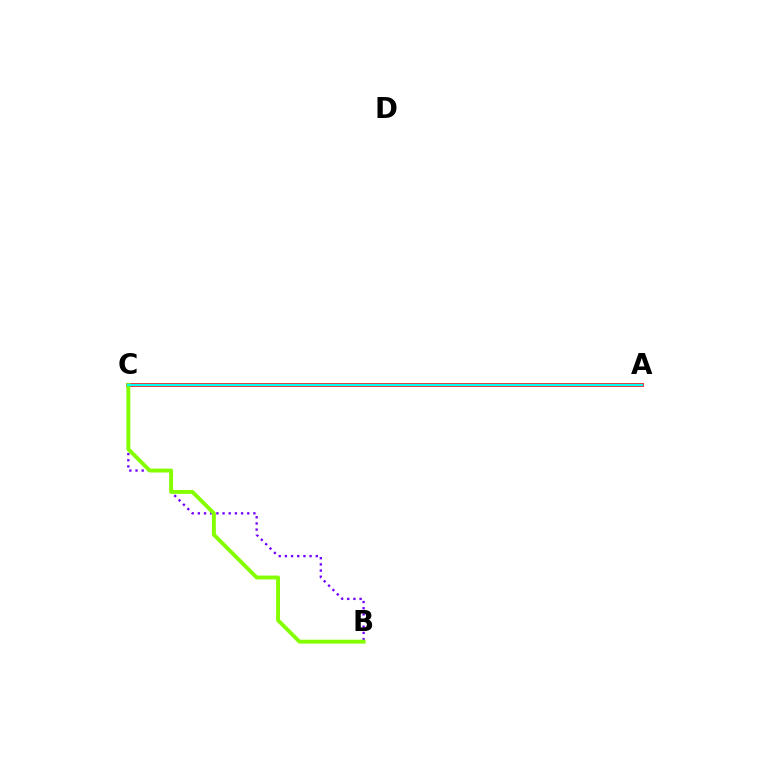{('B', 'C'): [{'color': '#7200ff', 'line_style': 'dotted', 'thickness': 1.68}, {'color': '#84ff00', 'line_style': 'solid', 'thickness': 2.8}], ('A', 'C'): [{'color': '#ff0000', 'line_style': 'solid', 'thickness': 2.66}, {'color': '#00fff6', 'line_style': 'solid', 'thickness': 1.63}]}